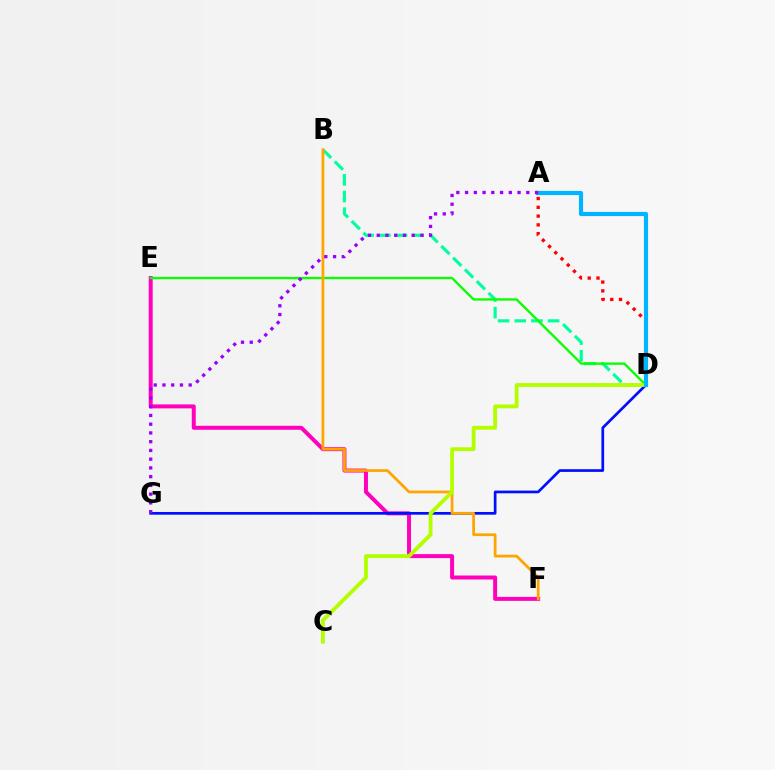{('B', 'D'): [{'color': '#00ff9d', 'line_style': 'dashed', 'thickness': 2.26}], ('E', 'F'): [{'color': '#ff00bd', 'line_style': 'solid', 'thickness': 2.86}], ('D', 'E'): [{'color': '#08ff00', 'line_style': 'solid', 'thickness': 1.67}], ('D', 'G'): [{'color': '#0010ff', 'line_style': 'solid', 'thickness': 1.95}], ('A', 'D'): [{'color': '#ff0000', 'line_style': 'dotted', 'thickness': 2.39}, {'color': '#00b5ff', 'line_style': 'solid', 'thickness': 3.0}], ('B', 'F'): [{'color': '#ffa500', 'line_style': 'solid', 'thickness': 1.98}], ('C', 'D'): [{'color': '#b3ff00', 'line_style': 'solid', 'thickness': 2.77}], ('A', 'G'): [{'color': '#9b00ff', 'line_style': 'dotted', 'thickness': 2.38}]}